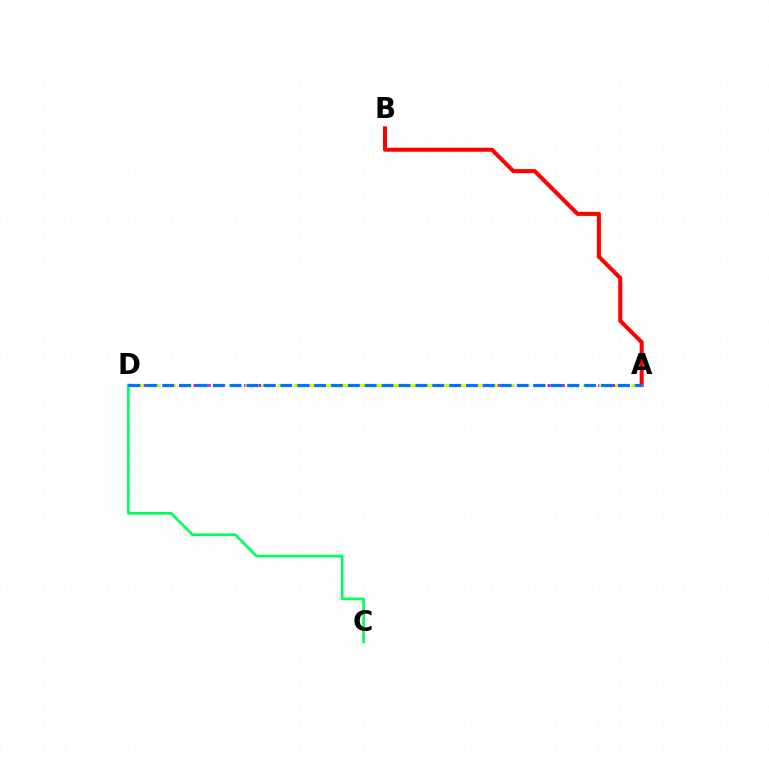{('C', 'D'): [{'color': '#00ff5c', 'line_style': 'solid', 'thickness': 1.95}], ('A', 'B'): [{'color': '#ff0000', 'line_style': 'solid', 'thickness': 2.91}], ('A', 'D'): [{'color': '#b900ff', 'line_style': 'dotted', 'thickness': 1.96}, {'color': '#d1ff00', 'line_style': 'dashed', 'thickness': 2.18}, {'color': '#0074ff', 'line_style': 'dashed', 'thickness': 2.29}]}